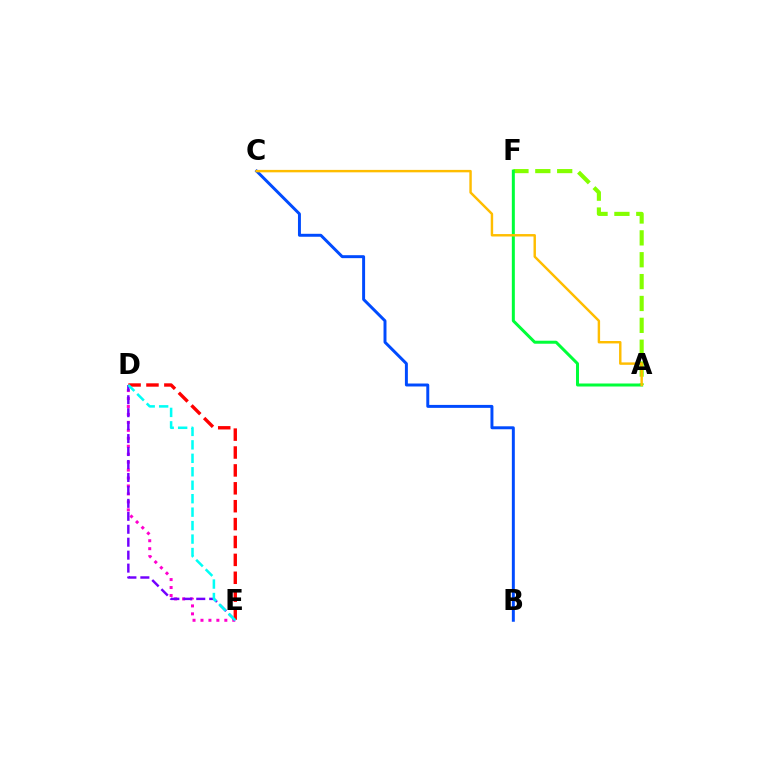{('D', 'E'): [{'color': '#ff00cf', 'line_style': 'dotted', 'thickness': 2.16}, {'color': '#7200ff', 'line_style': 'dashed', 'thickness': 1.76}, {'color': '#ff0000', 'line_style': 'dashed', 'thickness': 2.43}, {'color': '#00fff6', 'line_style': 'dashed', 'thickness': 1.83}], ('A', 'F'): [{'color': '#84ff00', 'line_style': 'dashed', 'thickness': 2.97}, {'color': '#00ff39', 'line_style': 'solid', 'thickness': 2.16}], ('B', 'C'): [{'color': '#004bff', 'line_style': 'solid', 'thickness': 2.13}], ('A', 'C'): [{'color': '#ffbd00', 'line_style': 'solid', 'thickness': 1.75}]}